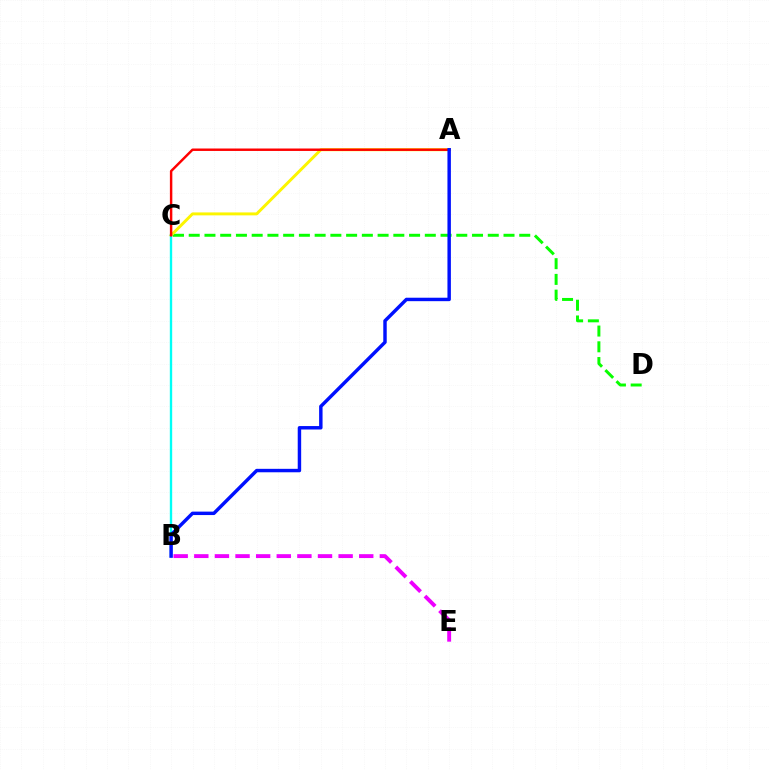{('C', 'D'): [{'color': '#08ff00', 'line_style': 'dashed', 'thickness': 2.14}], ('A', 'C'): [{'color': '#fcf500', 'line_style': 'solid', 'thickness': 2.12}, {'color': '#ff0000', 'line_style': 'solid', 'thickness': 1.76}], ('B', 'C'): [{'color': '#00fff6', 'line_style': 'solid', 'thickness': 1.7}], ('B', 'E'): [{'color': '#ee00ff', 'line_style': 'dashed', 'thickness': 2.8}], ('A', 'B'): [{'color': '#0010ff', 'line_style': 'solid', 'thickness': 2.48}]}